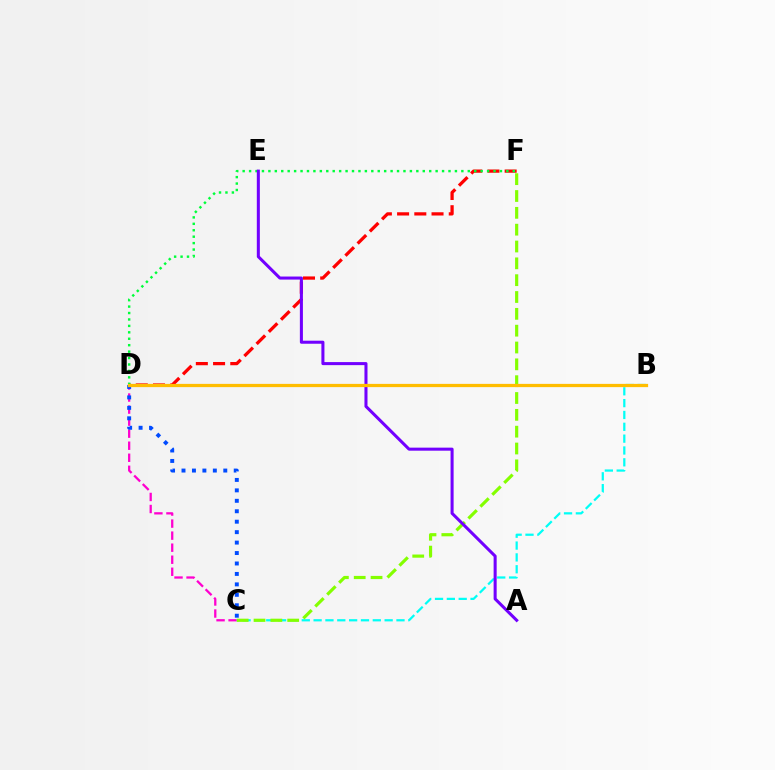{('C', 'D'): [{'color': '#ff00cf', 'line_style': 'dashed', 'thickness': 1.64}, {'color': '#004bff', 'line_style': 'dotted', 'thickness': 2.84}], ('B', 'C'): [{'color': '#00fff6', 'line_style': 'dashed', 'thickness': 1.61}], ('D', 'F'): [{'color': '#ff0000', 'line_style': 'dashed', 'thickness': 2.34}, {'color': '#00ff39', 'line_style': 'dotted', 'thickness': 1.75}], ('C', 'F'): [{'color': '#84ff00', 'line_style': 'dashed', 'thickness': 2.29}], ('A', 'E'): [{'color': '#7200ff', 'line_style': 'solid', 'thickness': 2.19}], ('B', 'D'): [{'color': '#ffbd00', 'line_style': 'solid', 'thickness': 2.33}]}